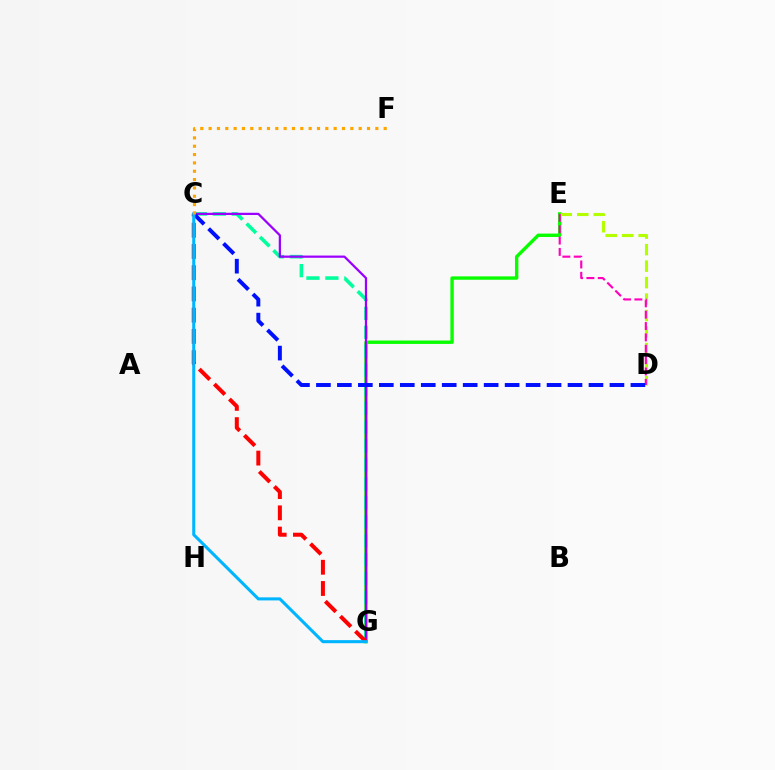{('E', 'G'): [{'color': '#08ff00', 'line_style': 'solid', 'thickness': 2.44}], ('D', 'E'): [{'color': '#b3ff00', 'line_style': 'dashed', 'thickness': 2.24}, {'color': '#ff00bd', 'line_style': 'dashed', 'thickness': 1.54}], ('C', 'G'): [{'color': '#00ff9d', 'line_style': 'dashed', 'thickness': 2.57}, {'color': '#9b00ff', 'line_style': 'solid', 'thickness': 1.61}, {'color': '#ff0000', 'line_style': 'dashed', 'thickness': 2.88}, {'color': '#00b5ff', 'line_style': 'solid', 'thickness': 2.21}], ('C', 'D'): [{'color': '#0010ff', 'line_style': 'dashed', 'thickness': 2.85}], ('C', 'F'): [{'color': '#ffa500', 'line_style': 'dotted', 'thickness': 2.27}]}